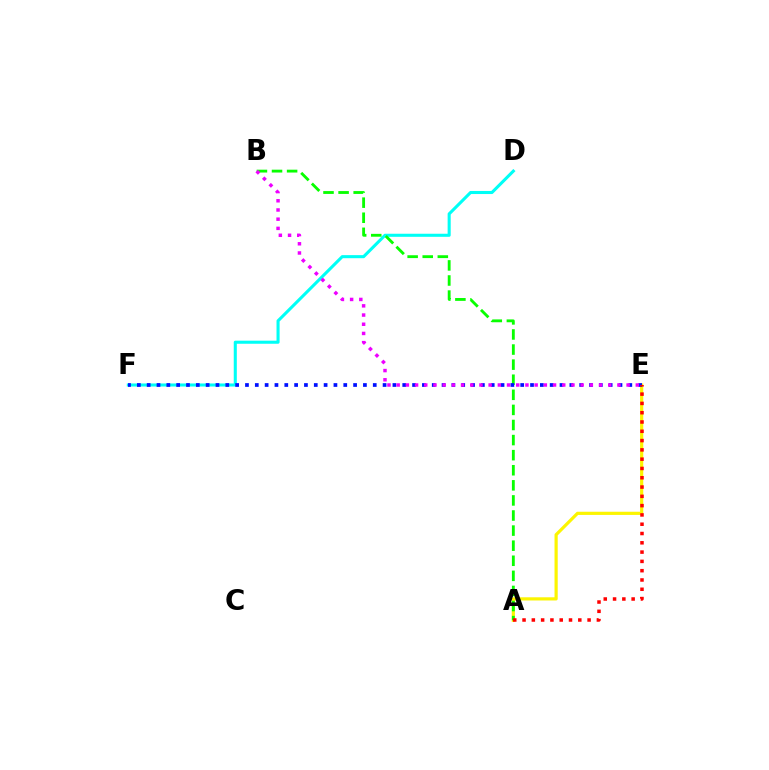{('D', 'F'): [{'color': '#00fff6', 'line_style': 'solid', 'thickness': 2.21}], ('A', 'E'): [{'color': '#fcf500', 'line_style': 'solid', 'thickness': 2.29}, {'color': '#ff0000', 'line_style': 'dotted', 'thickness': 2.52}], ('A', 'B'): [{'color': '#08ff00', 'line_style': 'dashed', 'thickness': 2.05}], ('E', 'F'): [{'color': '#0010ff', 'line_style': 'dotted', 'thickness': 2.67}], ('B', 'E'): [{'color': '#ee00ff', 'line_style': 'dotted', 'thickness': 2.5}]}